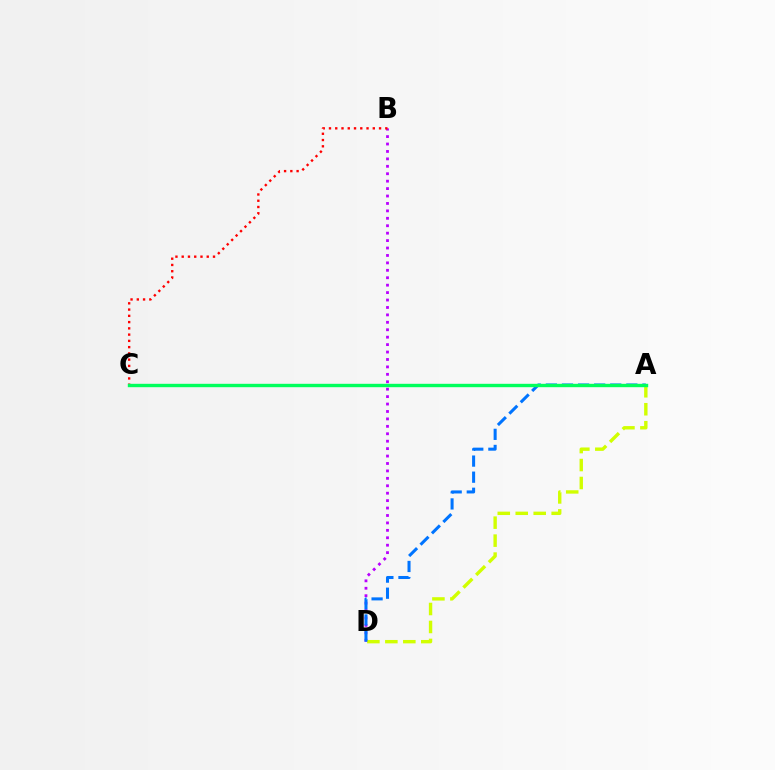{('B', 'D'): [{'color': '#b900ff', 'line_style': 'dotted', 'thickness': 2.02}], ('B', 'C'): [{'color': '#ff0000', 'line_style': 'dotted', 'thickness': 1.7}], ('A', 'D'): [{'color': '#d1ff00', 'line_style': 'dashed', 'thickness': 2.44}, {'color': '#0074ff', 'line_style': 'dashed', 'thickness': 2.19}], ('A', 'C'): [{'color': '#00ff5c', 'line_style': 'solid', 'thickness': 2.44}]}